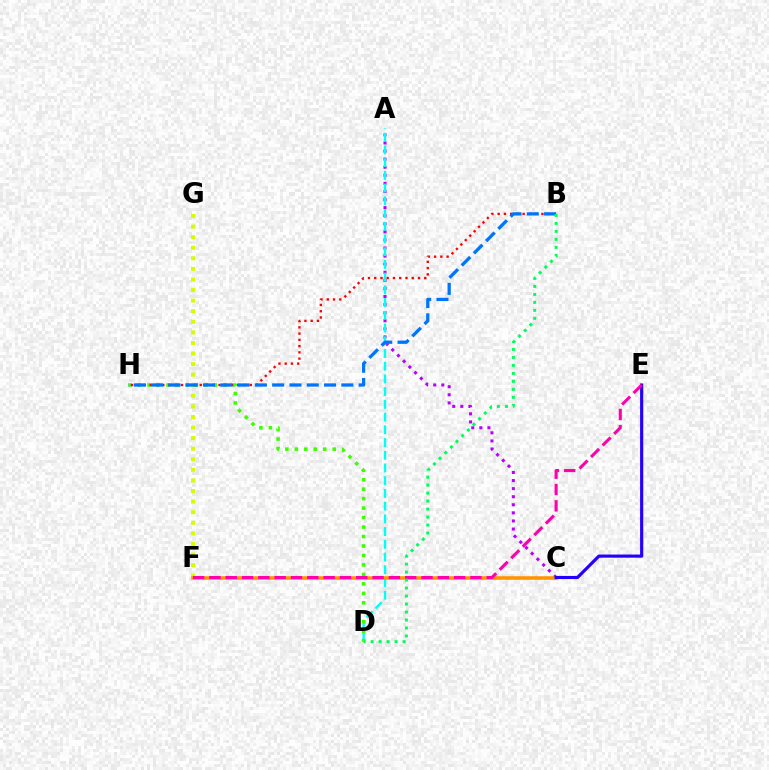{('A', 'C'): [{'color': '#b900ff', 'line_style': 'dotted', 'thickness': 2.2}], ('A', 'D'): [{'color': '#00fff6', 'line_style': 'dashed', 'thickness': 1.73}], ('F', 'G'): [{'color': '#d1ff00', 'line_style': 'dotted', 'thickness': 2.87}], ('C', 'F'): [{'color': '#ff9400', 'line_style': 'solid', 'thickness': 2.57}], ('D', 'H'): [{'color': '#3dff00', 'line_style': 'dotted', 'thickness': 2.57}], ('B', 'H'): [{'color': '#ff0000', 'line_style': 'dotted', 'thickness': 1.7}, {'color': '#0074ff', 'line_style': 'dashed', 'thickness': 2.35}], ('C', 'E'): [{'color': '#2500ff', 'line_style': 'solid', 'thickness': 2.27}], ('E', 'F'): [{'color': '#ff00ac', 'line_style': 'dashed', 'thickness': 2.22}], ('B', 'D'): [{'color': '#00ff5c', 'line_style': 'dotted', 'thickness': 2.17}]}